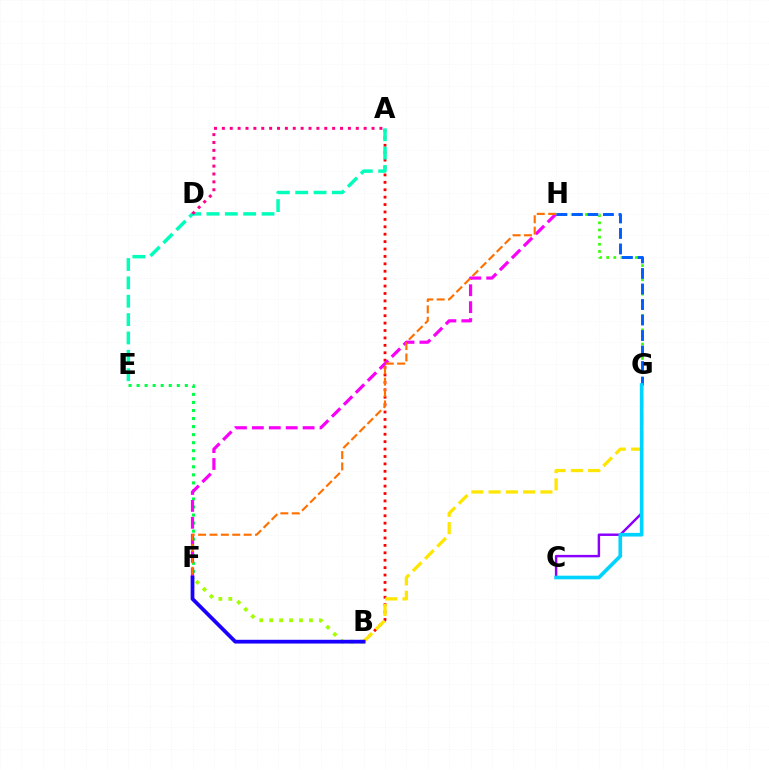{('A', 'B'): [{'color': '#ff0000', 'line_style': 'dotted', 'thickness': 2.01}], ('G', 'H'): [{'color': '#31ff00', 'line_style': 'dotted', 'thickness': 1.94}, {'color': '#005dff', 'line_style': 'dashed', 'thickness': 2.11}], ('C', 'G'): [{'color': '#8a00ff', 'line_style': 'solid', 'thickness': 1.77}, {'color': '#00d3ff', 'line_style': 'solid', 'thickness': 2.63}], ('A', 'E'): [{'color': '#00ffbb', 'line_style': 'dashed', 'thickness': 2.49}], ('B', 'G'): [{'color': '#ffe600', 'line_style': 'dashed', 'thickness': 2.35}], ('E', 'F'): [{'color': '#00ff45', 'line_style': 'dotted', 'thickness': 2.19}], ('A', 'D'): [{'color': '#ff0088', 'line_style': 'dotted', 'thickness': 2.14}], ('F', 'H'): [{'color': '#fa00f9', 'line_style': 'dashed', 'thickness': 2.3}, {'color': '#ff7000', 'line_style': 'dashed', 'thickness': 1.55}], ('B', 'F'): [{'color': '#a2ff00', 'line_style': 'dotted', 'thickness': 2.7}, {'color': '#1900ff', 'line_style': 'solid', 'thickness': 2.7}]}